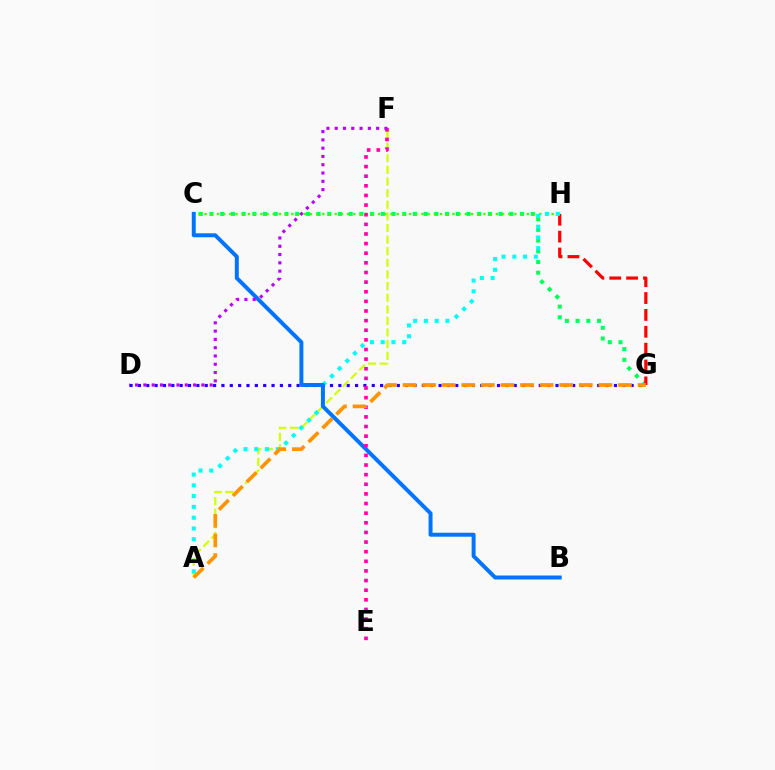{('D', 'G'): [{'color': '#2500ff', 'line_style': 'dotted', 'thickness': 2.27}], ('C', 'G'): [{'color': '#00ff5c', 'line_style': 'dotted', 'thickness': 2.91}], ('A', 'F'): [{'color': '#d1ff00', 'line_style': 'dashed', 'thickness': 1.58}], ('G', 'H'): [{'color': '#ff0000', 'line_style': 'dashed', 'thickness': 2.29}], ('C', 'H'): [{'color': '#3dff00', 'line_style': 'dotted', 'thickness': 1.68}], ('A', 'H'): [{'color': '#00fff6', 'line_style': 'dotted', 'thickness': 2.93}], ('B', 'C'): [{'color': '#0074ff', 'line_style': 'solid', 'thickness': 2.85}], ('E', 'F'): [{'color': '#ff00ac', 'line_style': 'dotted', 'thickness': 2.62}], ('A', 'G'): [{'color': '#ff9400', 'line_style': 'dashed', 'thickness': 2.66}], ('D', 'F'): [{'color': '#b900ff', 'line_style': 'dotted', 'thickness': 2.25}]}